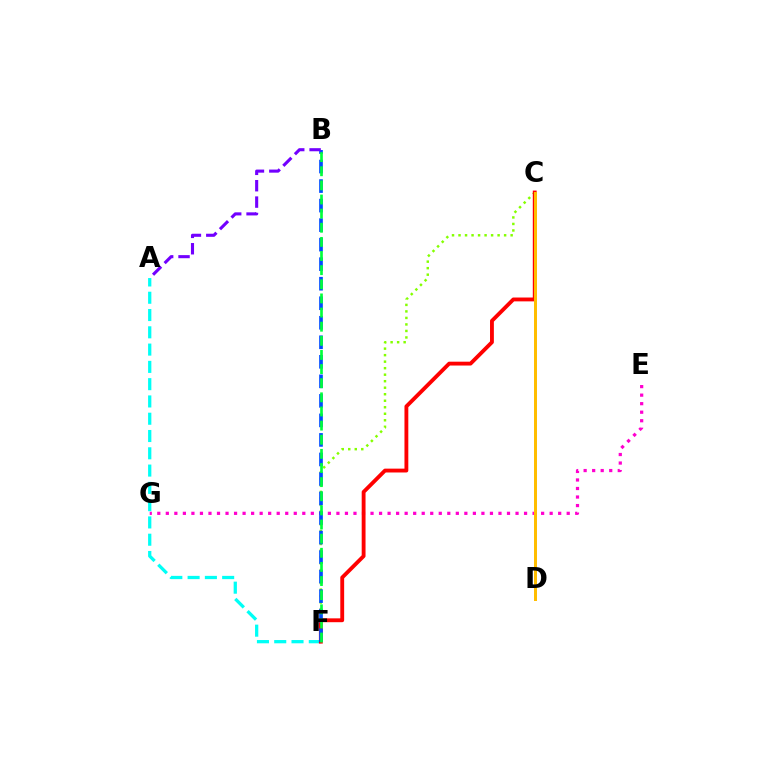{('C', 'F'): [{'color': '#84ff00', 'line_style': 'dotted', 'thickness': 1.77}, {'color': '#ff0000', 'line_style': 'solid', 'thickness': 2.77}], ('E', 'G'): [{'color': '#ff00cf', 'line_style': 'dotted', 'thickness': 2.32}], ('A', 'F'): [{'color': '#00fff6', 'line_style': 'dashed', 'thickness': 2.35}], ('C', 'D'): [{'color': '#ffbd00', 'line_style': 'solid', 'thickness': 2.15}], ('B', 'F'): [{'color': '#004bff', 'line_style': 'dashed', 'thickness': 2.65}, {'color': '#00ff39', 'line_style': 'dashed', 'thickness': 1.92}], ('A', 'B'): [{'color': '#7200ff', 'line_style': 'dashed', 'thickness': 2.23}]}